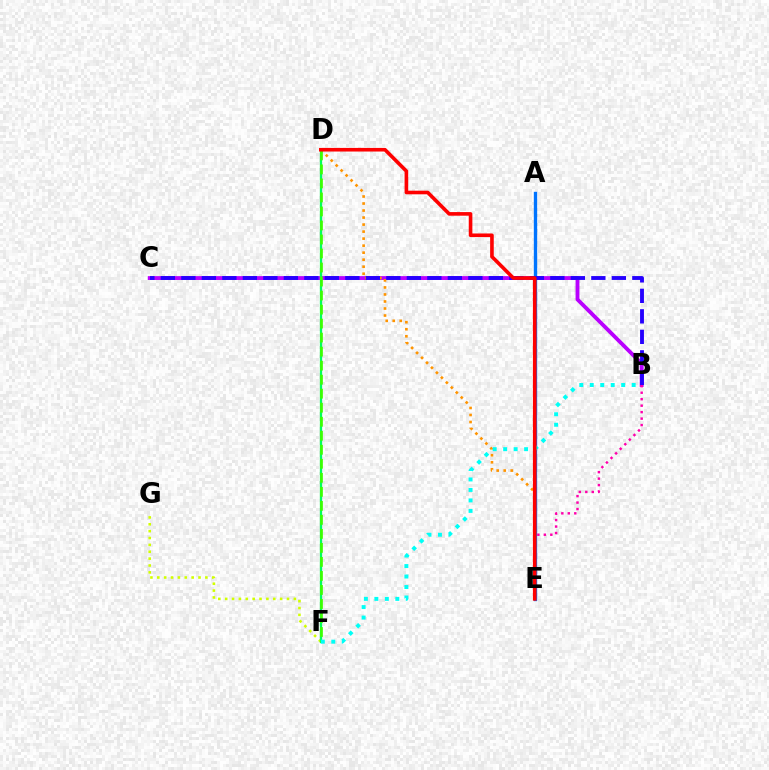{('B', 'C'): [{'color': '#b900ff', 'line_style': 'solid', 'thickness': 2.78}, {'color': '#2500ff', 'line_style': 'dashed', 'thickness': 2.78}], ('F', 'G'): [{'color': '#d1ff00', 'line_style': 'dotted', 'thickness': 1.87}], ('D', 'E'): [{'color': '#ff9400', 'line_style': 'dotted', 'thickness': 1.91}, {'color': '#ff0000', 'line_style': 'solid', 'thickness': 2.6}], ('A', 'E'): [{'color': '#0074ff', 'line_style': 'solid', 'thickness': 2.42}], ('D', 'F'): [{'color': '#00ff5c', 'line_style': 'solid', 'thickness': 1.64}, {'color': '#3dff00', 'line_style': 'dashed', 'thickness': 1.9}], ('B', 'E'): [{'color': '#ff00ac', 'line_style': 'dotted', 'thickness': 1.76}], ('B', 'F'): [{'color': '#00fff6', 'line_style': 'dotted', 'thickness': 2.85}]}